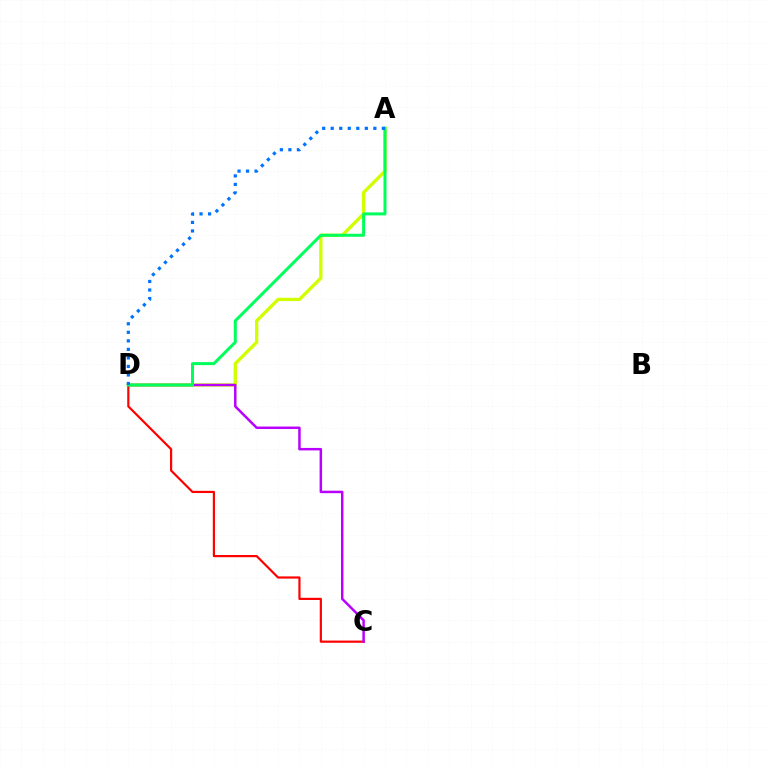{('A', 'D'): [{'color': '#d1ff00', 'line_style': 'solid', 'thickness': 2.4}, {'color': '#00ff5c', 'line_style': 'solid', 'thickness': 2.16}, {'color': '#0074ff', 'line_style': 'dotted', 'thickness': 2.32}], ('C', 'D'): [{'color': '#ff0000', 'line_style': 'solid', 'thickness': 1.58}, {'color': '#b900ff', 'line_style': 'solid', 'thickness': 1.79}]}